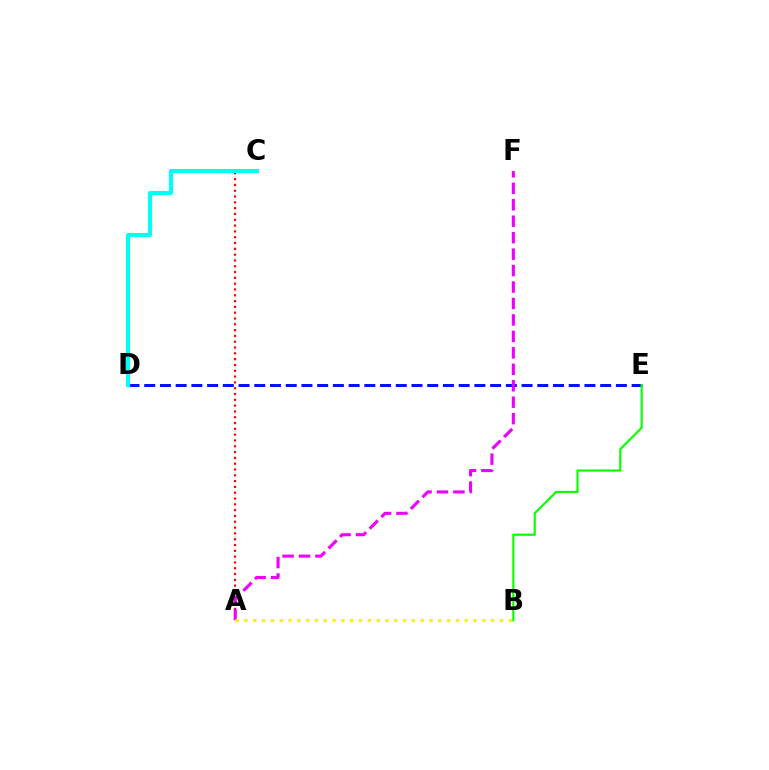{('D', 'E'): [{'color': '#0010ff', 'line_style': 'dashed', 'thickness': 2.14}], ('A', 'C'): [{'color': '#ff0000', 'line_style': 'dotted', 'thickness': 1.58}], ('C', 'D'): [{'color': '#00fff6', 'line_style': 'solid', 'thickness': 2.93}], ('A', 'F'): [{'color': '#ee00ff', 'line_style': 'dashed', 'thickness': 2.23}], ('A', 'B'): [{'color': '#fcf500', 'line_style': 'dotted', 'thickness': 2.39}], ('B', 'E'): [{'color': '#08ff00', 'line_style': 'solid', 'thickness': 1.55}]}